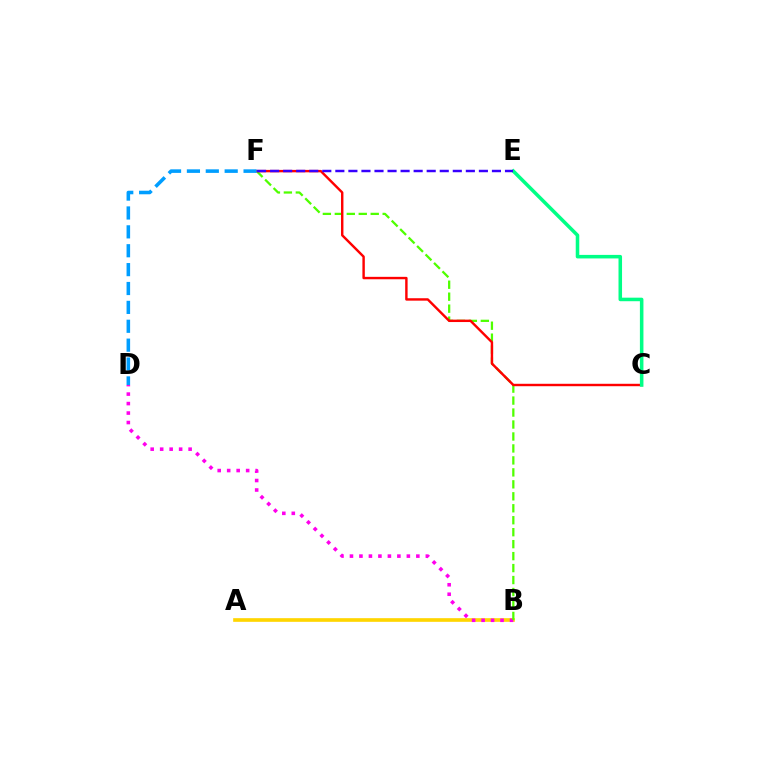{('A', 'B'): [{'color': '#ffd500', 'line_style': 'solid', 'thickness': 2.63}], ('B', 'D'): [{'color': '#ff00ed', 'line_style': 'dotted', 'thickness': 2.58}], ('B', 'F'): [{'color': '#4fff00', 'line_style': 'dashed', 'thickness': 1.63}], ('C', 'F'): [{'color': '#ff0000', 'line_style': 'solid', 'thickness': 1.74}], ('C', 'E'): [{'color': '#00ff86', 'line_style': 'solid', 'thickness': 2.55}], ('E', 'F'): [{'color': '#3700ff', 'line_style': 'dashed', 'thickness': 1.77}], ('D', 'F'): [{'color': '#009eff', 'line_style': 'dashed', 'thickness': 2.57}]}